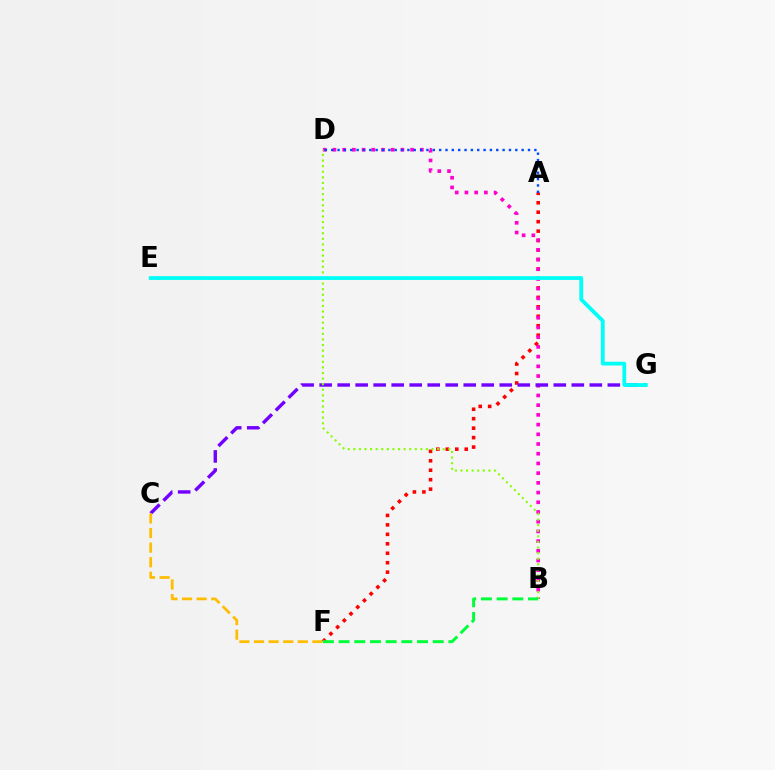{('A', 'F'): [{'color': '#ff0000', 'line_style': 'dotted', 'thickness': 2.57}], ('B', 'D'): [{'color': '#ff00cf', 'line_style': 'dotted', 'thickness': 2.64}, {'color': '#84ff00', 'line_style': 'dotted', 'thickness': 1.52}], ('C', 'G'): [{'color': '#7200ff', 'line_style': 'dashed', 'thickness': 2.45}], ('A', 'D'): [{'color': '#004bff', 'line_style': 'dotted', 'thickness': 1.72}], ('B', 'F'): [{'color': '#00ff39', 'line_style': 'dashed', 'thickness': 2.13}], ('E', 'G'): [{'color': '#00fff6', 'line_style': 'solid', 'thickness': 2.73}], ('C', 'F'): [{'color': '#ffbd00', 'line_style': 'dashed', 'thickness': 1.98}]}